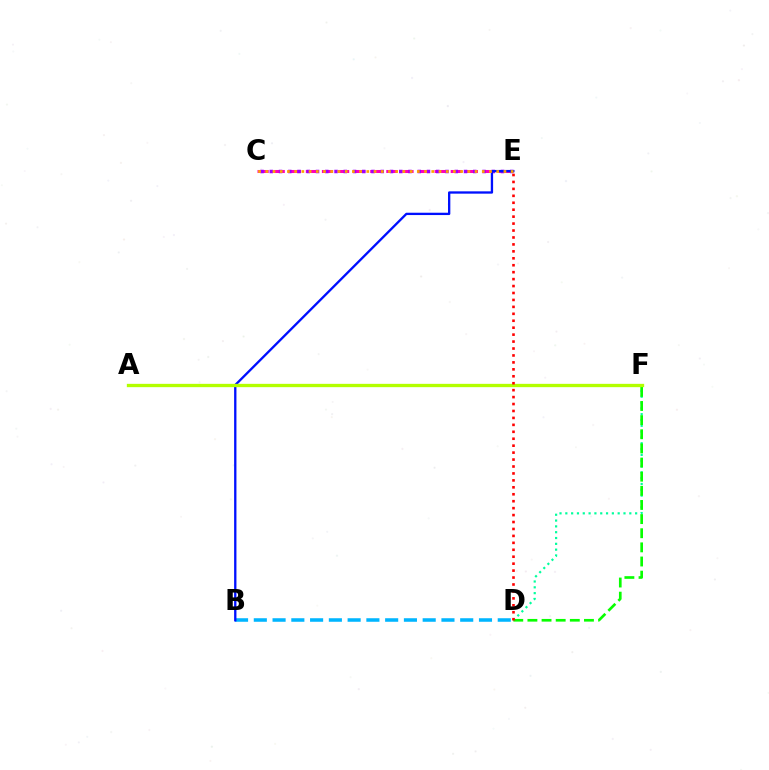{('C', 'E'): [{'color': '#ff00bd', 'line_style': 'dashed', 'thickness': 2.19}, {'color': '#9b00ff', 'line_style': 'dotted', 'thickness': 2.51}, {'color': '#ffa500', 'line_style': 'dotted', 'thickness': 1.96}], ('D', 'F'): [{'color': '#00ff9d', 'line_style': 'dotted', 'thickness': 1.58}, {'color': '#08ff00', 'line_style': 'dashed', 'thickness': 1.92}], ('B', 'D'): [{'color': '#00b5ff', 'line_style': 'dashed', 'thickness': 2.55}], ('B', 'E'): [{'color': '#0010ff', 'line_style': 'solid', 'thickness': 1.67}], ('A', 'F'): [{'color': '#b3ff00', 'line_style': 'solid', 'thickness': 2.39}], ('D', 'E'): [{'color': '#ff0000', 'line_style': 'dotted', 'thickness': 1.89}]}